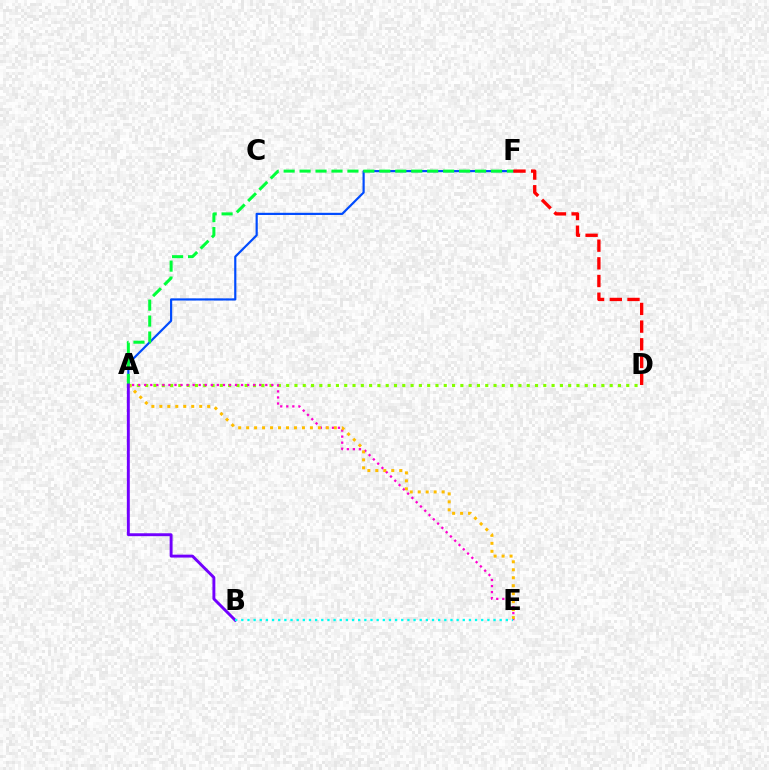{('A', 'F'): [{'color': '#004bff', 'line_style': 'solid', 'thickness': 1.57}, {'color': '#00ff39', 'line_style': 'dashed', 'thickness': 2.17}], ('A', 'D'): [{'color': '#84ff00', 'line_style': 'dotted', 'thickness': 2.25}], ('A', 'E'): [{'color': '#ff00cf', 'line_style': 'dotted', 'thickness': 1.64}, {'color': '#ffbd00', 'line_style': 'dotted', 'thickness': 2.17}], ('D', 'F'): [{'color': '#ff0000', 'line_style': 'dashed', 'thickness': 2.4}], ('A', 'B'): [{'color': '#7200ff', 'line_style': 'solid', 'thickness': 2.1}], ('B', 'E'): [{'color': '#00fff6', 'line_style': 'dotted', 'thickness': 1.67}]}